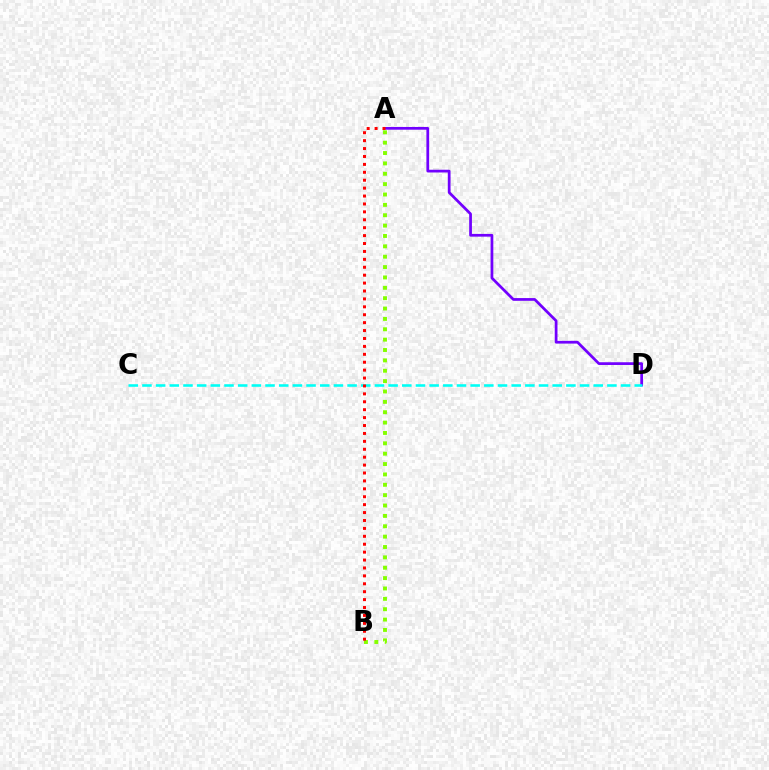{('A', 'B'): [{'color': '#84ff00', 'line_style': 'dotted', 'thickness': 2.82}, {'color': '#ff0000', 'line_style': 'dotted', 'thickness': 2.15}], ('A', 'D'): [{'color': '#7200ff', 'line_style': 'solid', 'thickness': 1.97}], ('C', 'D'): [{'color': '#00fff6', 'line_style': 'dashed', 'thickness': 1.86}]}